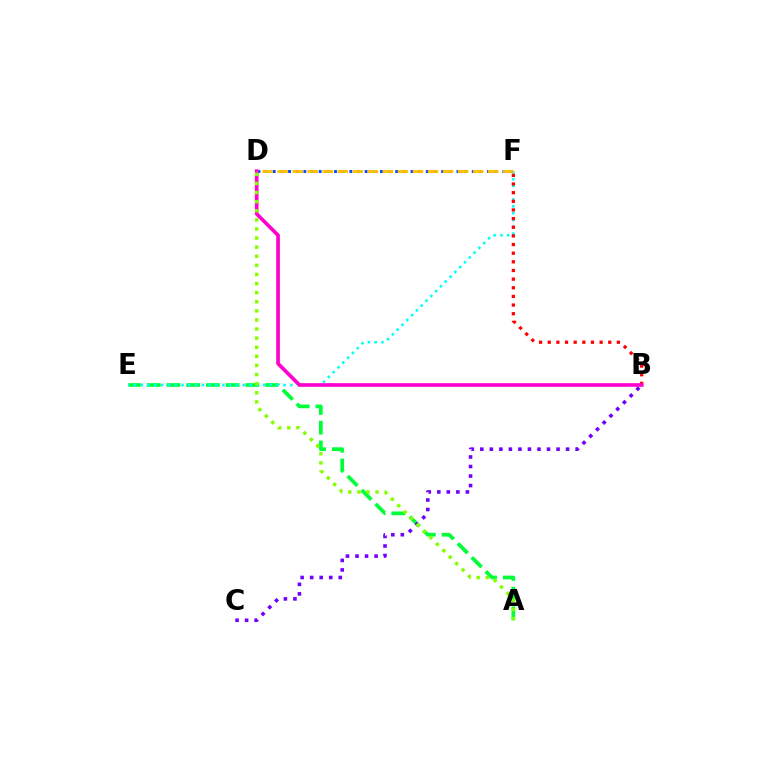{('A', 'E'): [{'color': '#00ff39', 'line_style': 'dashed', 'thickness': 2.68}], ('E', 'F'): [{'color': '#00fff6', 'line_style': 'dotted', 'thickness': 1.85}], ('B', 'C'): [{'color': '#7200ff', 'line_style': 'dotted', 'thickness': 2.59}], ('D', 'F'): [{'color': '#004bff', 'line_style': 'dotted', 'thickness': 2.08}, {'color': '#ffbd00', 'line_style': 'dashed', 'thickness': 2.04}], ('B', 'F'): [{'color': '#ff0000', 'line_style': 'dotted', 'thickness': 2.35}], ('B', 'D'): [{'color': '#ff00cf', 'line_style': 'solid', 'thickness': 2.64}], ('A', 'D'): [{'color': '#84ff00', 'line_style': 'dotted', 'thickness': 2.47}]}